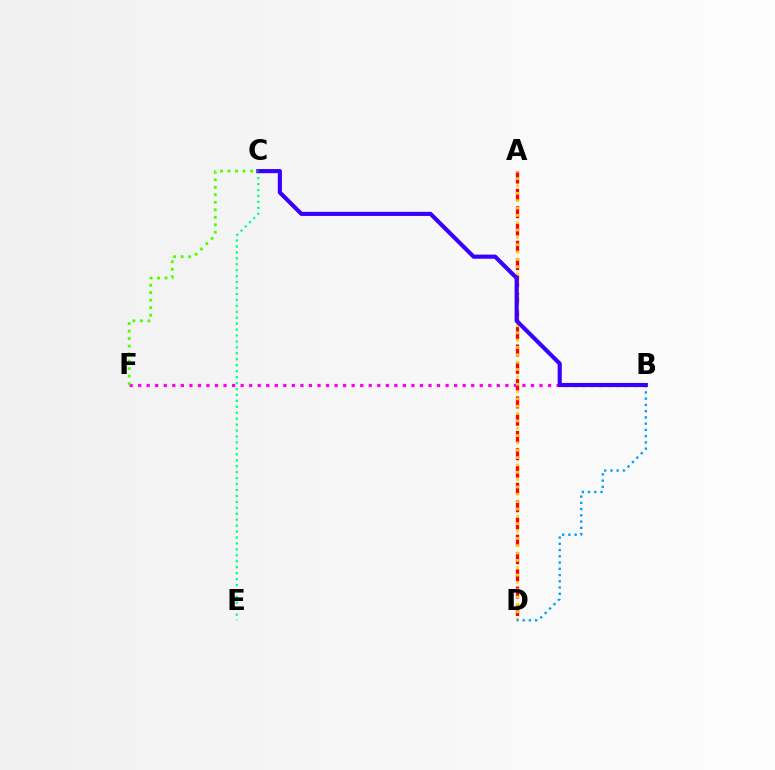{('A', 'D'): [{'color': '#ff0000', 'line_style': 'dashed', 'thickness': 2.35}, {'color': '#ffd500', 'line_style': 'dotted', 'thickness': 1.99}], ('C', 'E'): [{'color': '#00ff86', 'line_style': 'dotted', 'thickness': 1.61}], ('B', 'F'): [{'color': '#ff00ed', 'line_style': 'dotted', 'thickness': 2.32}], ('B', 'D'): [{'color': '#009eff', 'line_style': 'dotted', 'thickness': 1.7}], ('B', 'C'): [{'color': '#3700ff', 'line_style': 'solid', 'thickness': 2.97}], ('C', 'F'): [{'color': '#4fff00', 'line_style': 'dotted', 'thickness': 2.04}]}